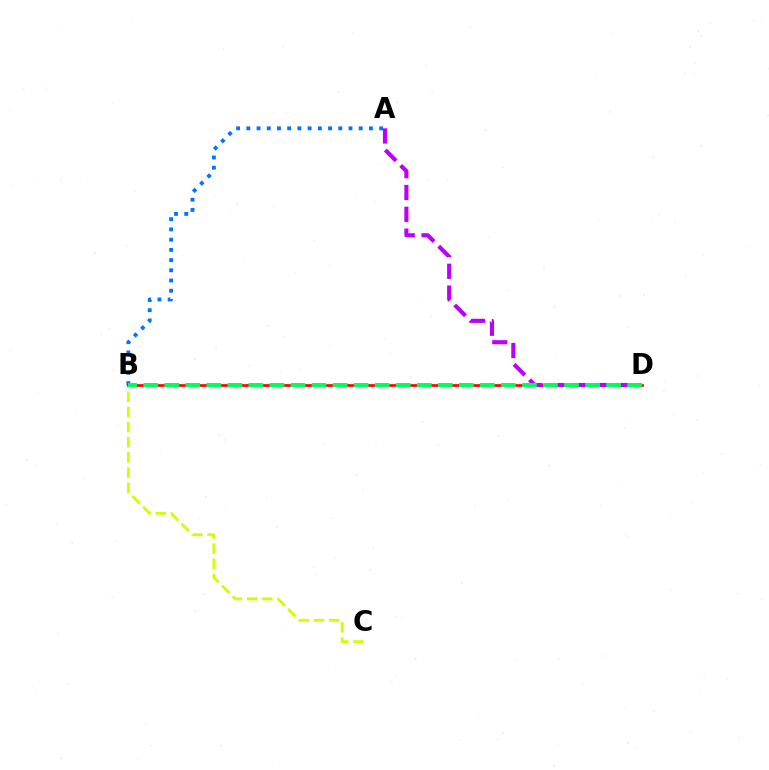{('B', 'C'): [{'color': '#d1ff00', 'line_style': 'dashed', 'thickness': 2.06}], ('A', 'B'): [{'color': '#0074ff', 'line_style': 'dotted', 'thickness': 2.78}], ('B', 'D'): [{'color': '#ff0000', 'line_style': 'solid', 'thickness': 1.93}, {'color': '#00ff5c', 'line_style': 'dashed', 'thickness': 2.86}], ('A', 'D'): [{'color': '#b900ff', 'line_style': 'dashed', 'thickness': 2.96}]}